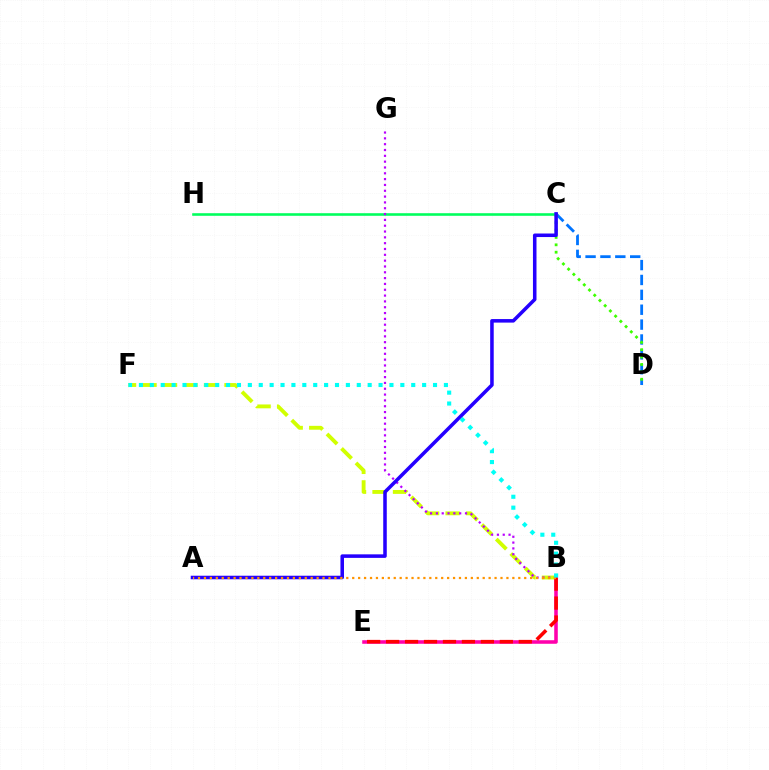{('C', 'D'): [{'color': '#0074ff', 'line_style': 'dashed', 'thickness': 2.02}, {'color': '#3dff00', 'line_style': 'dotted', 'thickness': 2.01}], ('B', 'E'): [{'color': '#ff00ac', 'line_style': 'solid', 'thickness': 2.56}, {'color': '#ff0000', 'line_style': 'dashed', 'thickness': 2.58}], ('C', 'H'): [{'color': '#00ff5c', 'line_style': 'solid', 'thickness': 1.87}], ('B', 'F'): [{'color': '#d1ff00', 'line_style': 'dashed', 'thickness': 2.78}, {'color': '#00fff6', 'line_style': 'dotted', 'thickness': 2.96}], ('B', 'G'): [{'color': '#b900ff', 'line_style': 'dotted', 'thickness': 1.58}], ('A', 'C'): [{'color': '#2500ff', 'line_style': 'solid', 'thickness': 2.55}], ('A', 'B'): [{'color': '#ff9400', 'line_style': 'dotted', 'thickness': 1.61}]}